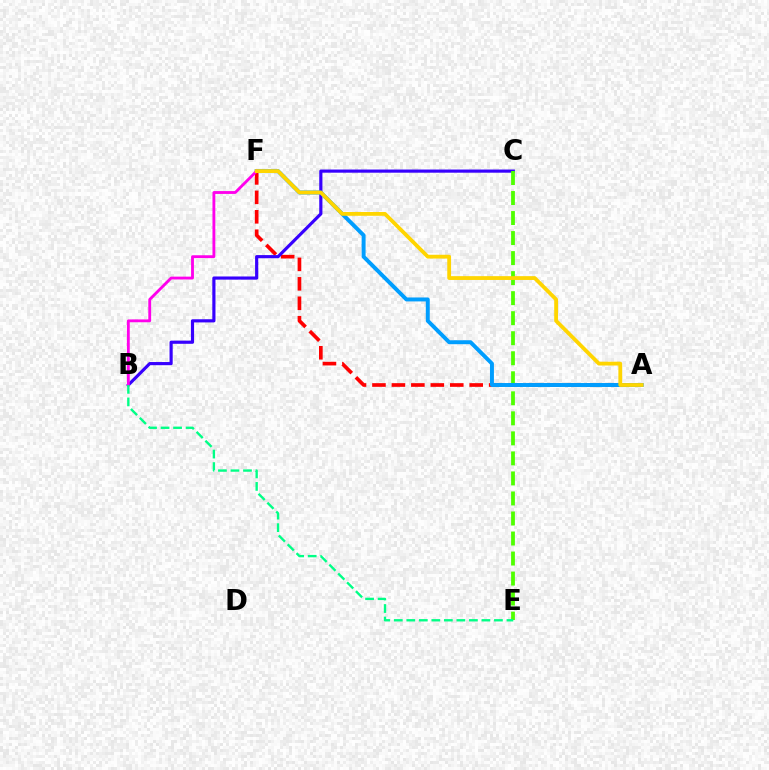{('A', 'F'): [{'color': '#ff0000', 'line_style': 'dashed', 'thickness': 2.64}, {'color': '#009eff', 'line_style': 'solid', 'thickness': 2.84}, {'color': '#ffd500', 'line_style': 'solid', 'thickness': 2.74}], ('B', 'C'): [{'color': '#3700ff', 'line_style': 'solid', 'thickness': 2.27}], ('C', 'E'): [{'color': '#4fff00', 'line_style': 'dashed', 'thickness': 2.72}], ('B', 'F'): [{'color': '#ff00ed', 'line_style': 'solid', 'thickness': 2.04}], ('B', 'E'): [{'color': '#00ff86', 'line_style': 'dashed', 'thickness': 1.7}]}